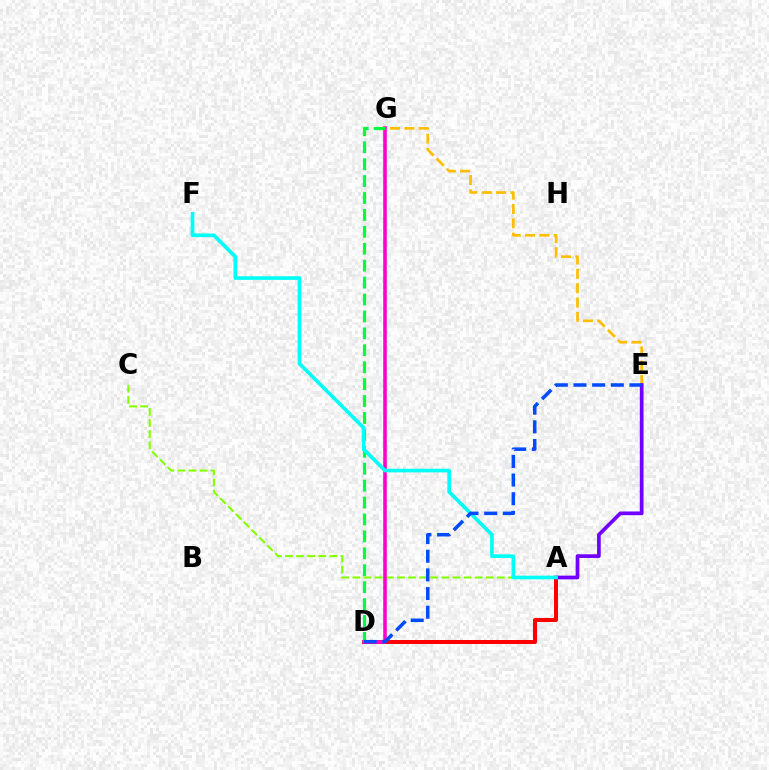{('A', 'D'): [{'color': '#ff0000', 'line_style': 'solid', 'thickness': 2.88}], ('A', 'C'): [{'color': '#84ff00', 'line_style': 'dashed', 'thickness': 1.51}], ('E', 'G'): [{'color': '#ffbd00', 'line_style': 'dashed', 'thickness': 1.95}], ('D', 'G'): [{'color': '#ff00cf', 'line_style': 'solid', 'thickness': 2.57}, {'color': '#00ff39', 'line_style': 'dashed', 'thickness': 2.3}], ('A', 'E'): [{'color': '#7200ff', 'line_style': 'solid', 'thickness': 2.68}], ('A', 'F'): [{'color': '#00fff6', 'line_style': 'solid', 'thickness': 2.63}], ('D', 'E'): [{'color': '#004bff', 'line_style': 'dashed', 'thickness': 2.53}]}